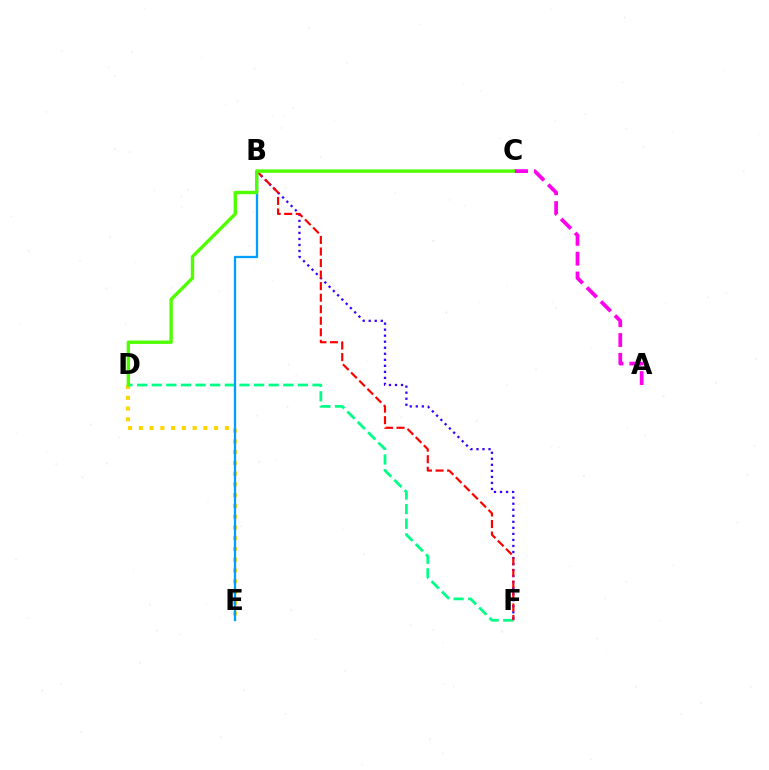{('A', 'C'): [{'color': '#ff00ed', 'line_style': 'dashed', 'thickness': 2.69}], ('D', 'F'): [{'color': '#00ff86', 'line_style': 'dashed', 'thickness': 1.99}], ('B', 'F'): [{'color': '#3700ff', 'line_style': 'dotted', 'thickness': 1.64}, {'color': '#ff0000', 'line_style': 'dashed', 'thickness': 1.57}], ('D', 'E'): [{'color': '#ffd500', 'line_style': 'dotted', 'thickness': 2.92}], ('B', 'E'): [{'color': '#009eff', 'line_style': 'solid', 'thickness': 1.65}], ('C', 'D'): [{'color': '#4fff00', 'line_style': 'solid', 'thickness': 2.43}]}